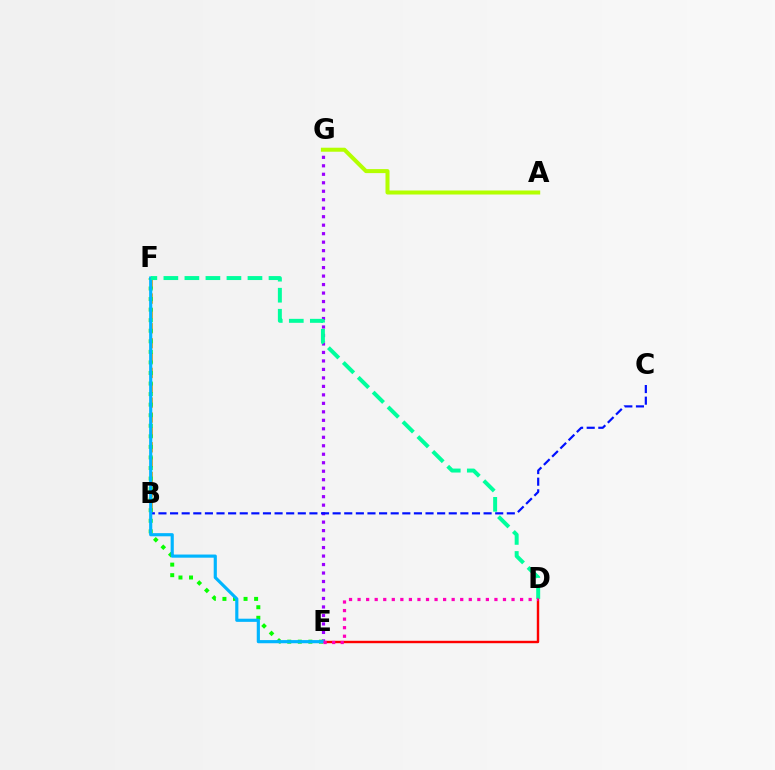{('B', 'F'): [{'color': '#ffa500', 'line_style': 'dashed', 'thickness': 2.02}], ('E', 'G'): [{'color': '#9b00ff', 'line_style': 'dotted', 'thickness': 2.31}], ('A', 'G'): [{'color': '#b3ff00', 'line_style': 'solid', 'thickness': 2.89}], ('D', 'E'): [{'color': '#ff0000', 'line_style': 'solid', 'thickness': 1.74}, {'color': '#ff00bd', 'line_style': 'dotted', 'thickness': 2.32}], ('E', 'F'): [{'color': '#08ff00', 'line_style': 'dotted', 'thickness': 2.87}, {'color': '#00b5ff', 'line_style': 'solid', 'thickness': 2.27}], ('B', 'C'): [{'color': '#0010ff', 'line_style': 'dashed', 'thickness': 1.58}], ('D', 'F'): [{'color': '#00ff9d', 'line_style': 'dashed', 'thickness': 2.86}]}